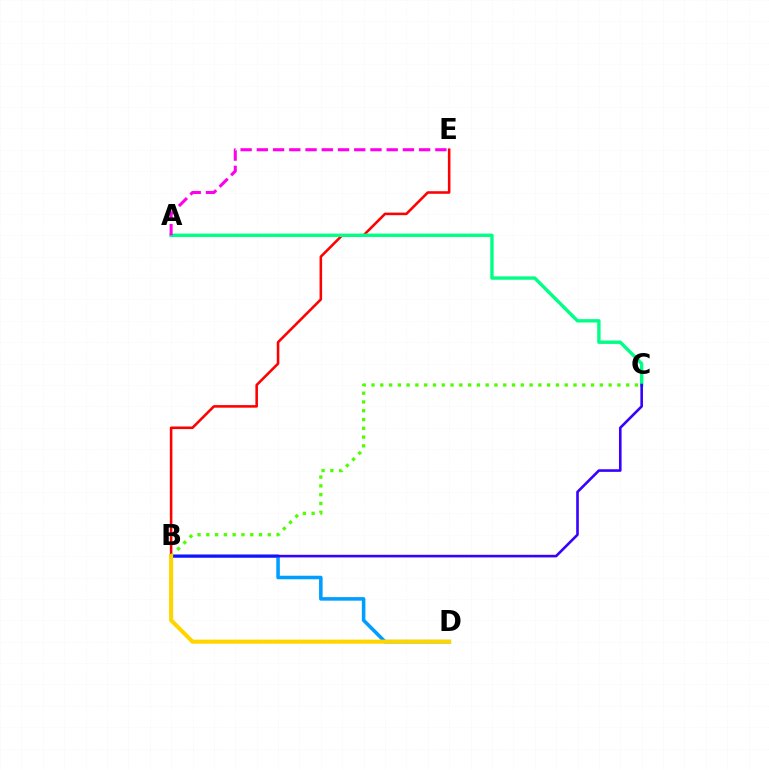{('B', 'E'): [{'color': '#ff0000', 'line_style': 'solid', 'thickness': 1.85}], ('A', 'C'): [{'color': '#00ff86', 'line_style': 'solid', 'thickness': 2.44}], ('B', 'D'): [{'color': '#009eff', 'line_style': 'solid', 'thickness': 2.56}, {'color': '#ffd500', 'line_style': 'solid', 'thickness': 2.95}], ('A', 'E'): [{'color': '#ff00ed', 'line_style': 'dashed', 'thickness': 2.2}], ('B', 'C'): [{'color': '#4fff00', 'line_style': 'dotted', 'thickness': 2.39}, {'color': '#3700ff', 'line_style': 'solid', 'thickness': 1.87}]}